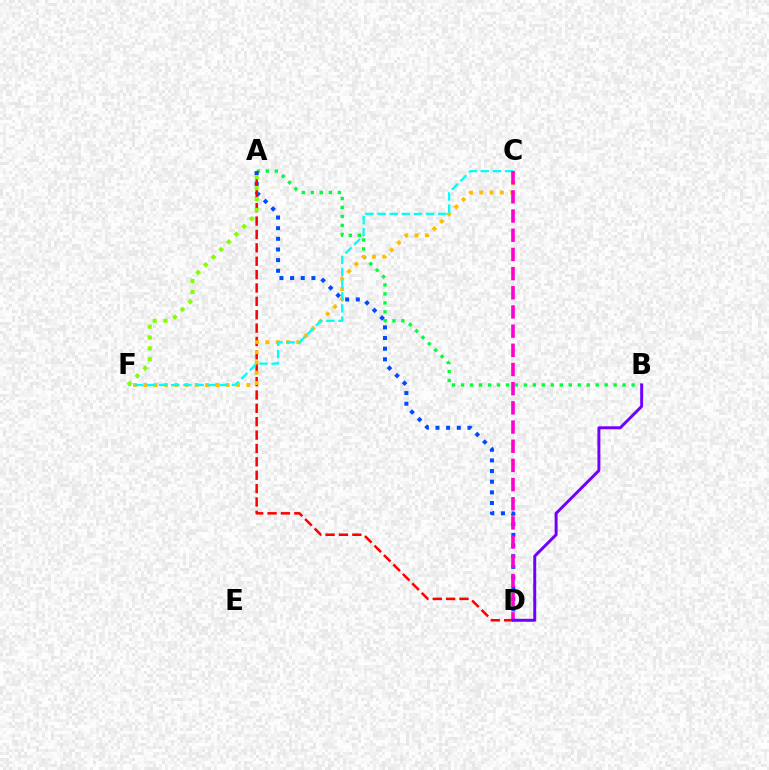{('A', 'B'): [{'color': '#00ff39', 'line_style': 'dotted', 'thickness': 2.44}], ('A', 'D'): [{'color': '#004bff', 'line_style': 'dotted', 'thickness': 2.89}, {'color': '#ff0000', 'line_style': 'dashed', 'thickness': 1.82}], ('C', 'F'): [{'color': '#ffbd00', 'line_style': 'dotted', 'thickness': 2.8}, {'color': '#00fff6', 'line_style': 'dashed', 'thickness': 1.65}], ('A', 'F'): [{'color': '#84ff00', 'line_style': 'dotted', 'thickness': 2.95}], ('C', 'D'): [{'color': '#ff00cf', 'line_style': 'dashed', 'thickness': 2.61}], ('B', 'D'): [{'color': '#7200ff', 'line_style': 'solid', 'thickness': 2.14}]}